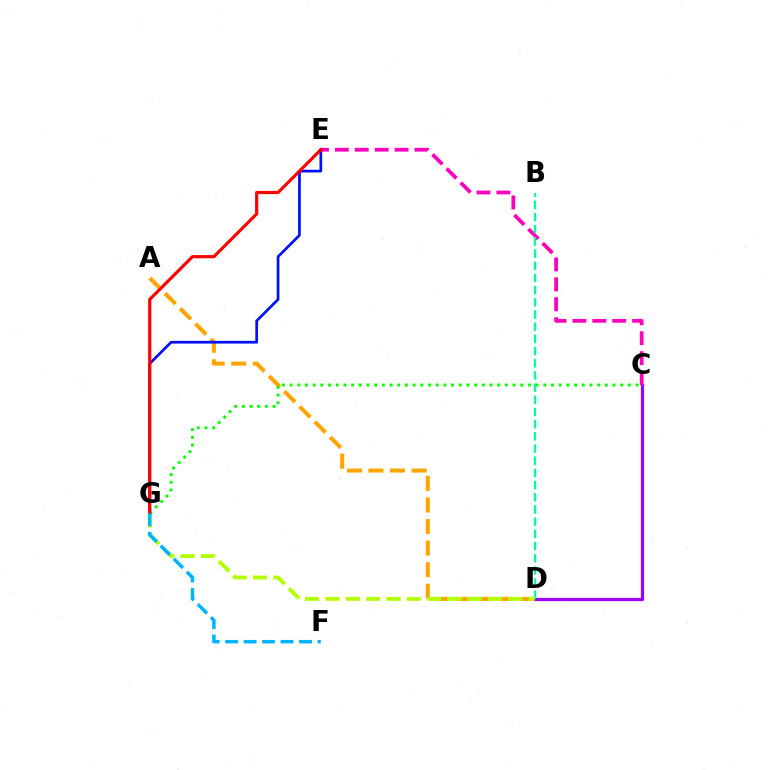{('A', 'D'): [{'color': '#ffa500', 'line_style': 'dashed', 'thickness': 2.93}], ('C', 'D'): [{'color': '#9b00ff', 'line_style': 'solid', 'thickness': 2.34}], ('C', 'E'): [{'color': '#ff00bd', 'line_style': 'dashed', 'thickness': 2.71}], ('E', 'G'): [{'color': '#0010ff', 'line_style': 'solid', 'thickness': 1.96}, {'color': '#ff0000', 'line_style': 'solid', 'thickness': 2.28}], ('B', 'D'): [{'color': '#00ff9d', 'line_style': 'dashed', 'thickness': 1.66}], ('D', 'G'): [{'color': '#b3ff00', 'line_style': 'dashed', 'thickness': 2.76}], ('C', 'G'): [{'color': '#08ff00', 'line_style': 'dotted', 'thickness': 2.09}], ('F', 'G'): [{'color': '#00b5ff', 'line_style': 'dashed', 'thickness': 2.51}]}